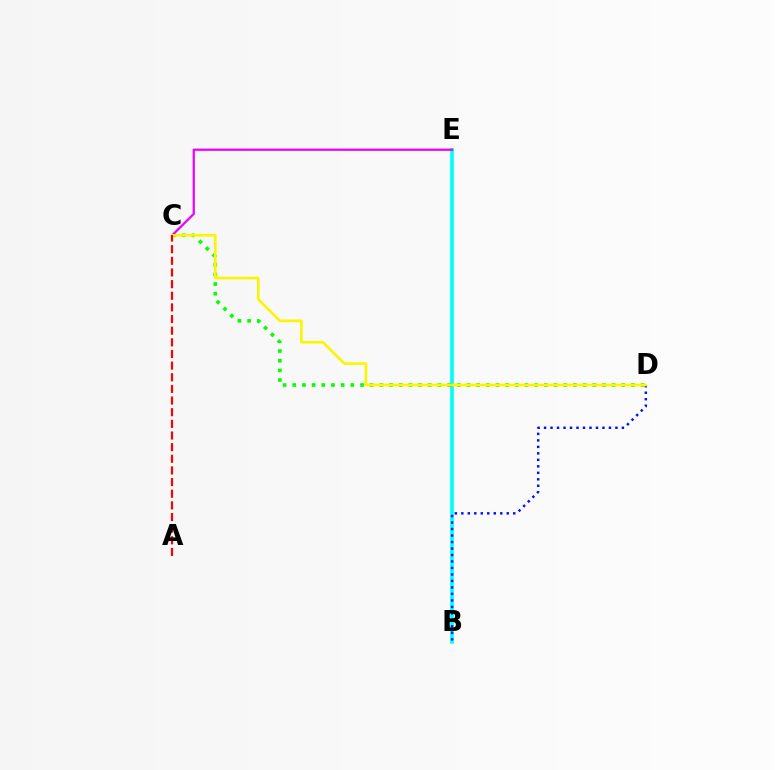{('B', 'E'): [{'color': '#00fff6', 'line_style': 'solid', 'thickness': 2.62}], ('C', 'D'): [{'color': '#08ff00', 'line_style': 'dotted', 'thickness': 2.63}, {'color': '#fcf500', 'line_style': 'solid', 'thickness': 1.89}], ('C', 'E'): [{'color': '#ee00ff', 'line_style': 'solid', 'thickness': 1.62}], ('B', 'D'): [{'color': '#0010ff', 'line_style': 'dotted', 'thickness': 1.76}], ('A', 'C'): [{'color': '#ff0000', 'line_style': 'dashed', 'thickness': 1.58}]}